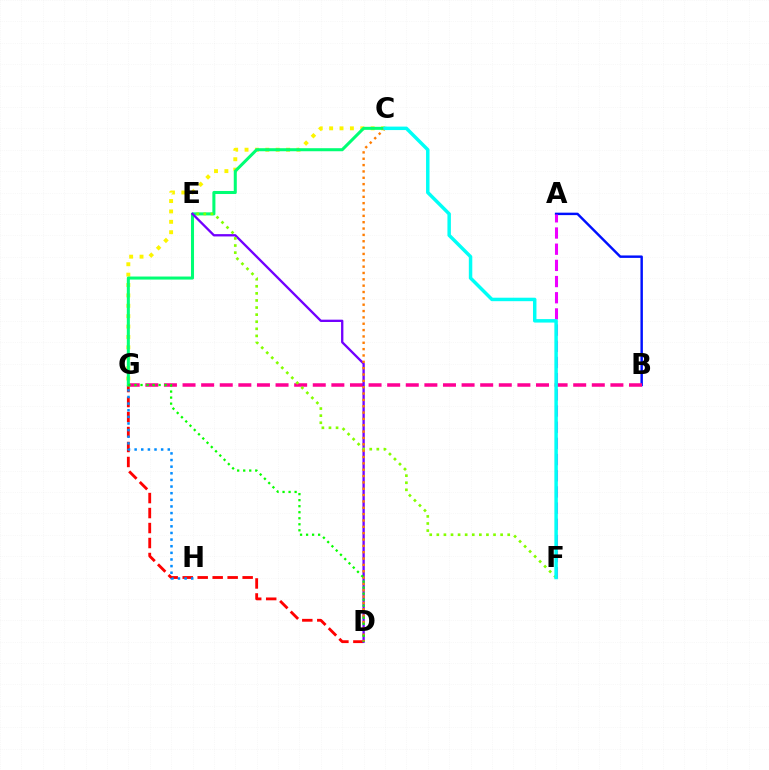{('A', 'B'): [{'color': '#0010ff', 'line_style': 'solid', 'thickness': 1.76}], ('D', 'G'): [{'color': '#ff0000', 'line_style': 'dashed', 'thickness': 2.04}, {'color': '#08ff00', 'line_style': 'dotted', 'thickness': 1.64}], ('B', 'G'): [{'color': '#ff0094', 'line_style': 'dashed', 'thickness': 2.53}], ('C', 'G'): [{'color': '#fcf500', 'line_style': 'dotted', 'thickness': 2.82}, {'color': '#00ff74', 'line_style': 'solid', 'thickness': 2.19}], ('D', 'E'): [{'color': '#7200ff', 'line_style': 'solid', 'thickness': 1.67}], ('A', 'F'): [{'color': '#ee00ff', 'line_style': 'dashed', 'thickness': 2.2}], ('E', 'F'): [{'color': '#84ff00', 'line_style': 'dotted', 'thickness': 1.93}], ('C', 'D'): [{'color': '#ff7c00', 'line_style': 'dotted', 'thickness': 1.72}], ('C', 'F'): [{'color': '#00fff6', 'line_style': 'solid', 'thickness': 2.5}], ('G', 'H'): [{'color': '#008cff', 'line_style': 'dotted', 'thickness': 1.8}]}